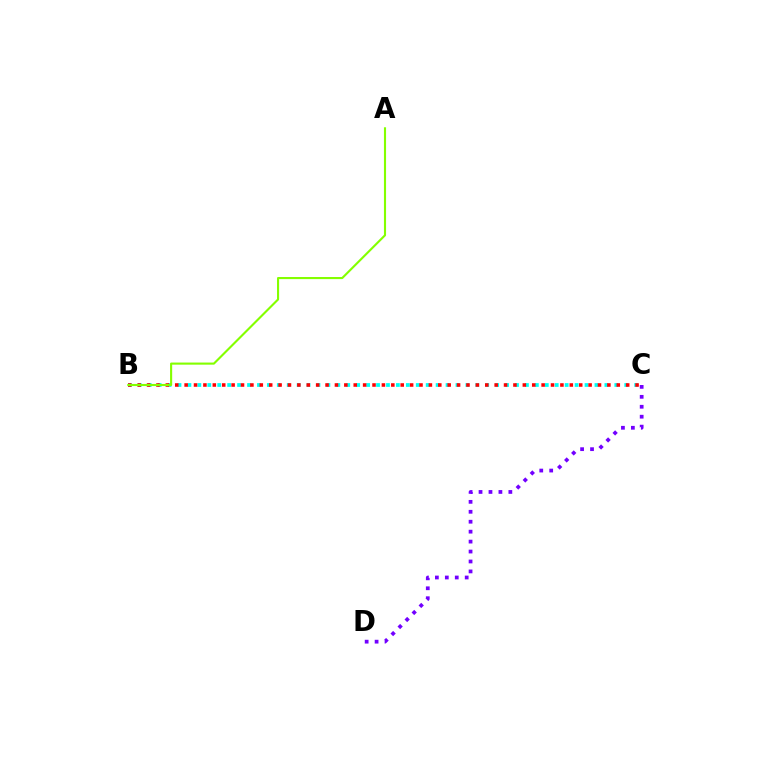{('B', 'C'): [{'color': '#00fff6', 'line_style': 'dotted', 'thickness': 2.7}, {'color': '#ff0000', 'line_style': 'dotted', 'thickness': 2.55}], ('C', 'D'): [{'color': '#7200ff', 'line_style': 'dotted', 'thickness': 2.7}], ('A', 'B'): [{'color': '#84ff00', 'line_style': 'solid', 'thickness': 1.52}]}